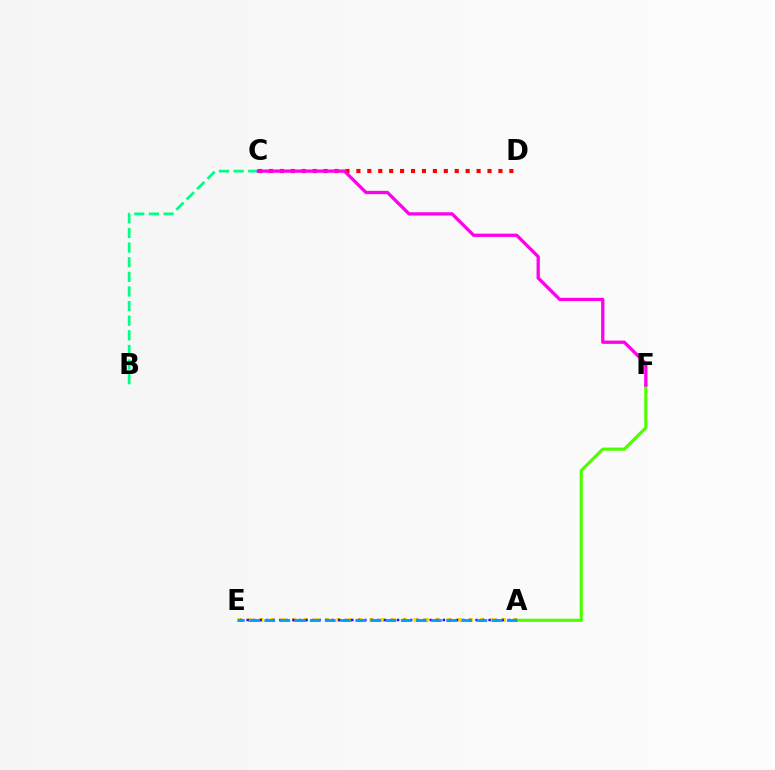{('C', 'D'): [{'color': '#ff0000', 'line_style': 'dotted', 'thickness': 2.97}], ('B', 'C'): [{'color': '#00ff86', 'line_style': 'dashed', 'thickness': 1.99}], ('A', 'F'): [{'color': '#4fff00', 'line_style': 'solid', 'thickness': 2.27}], ('A', 'E'): [{'color': '#ffd500', 'line_style': 'dotted', 'thickness': 3.0}, {'color': '#3700ff', 'line_style': 'dotted', 'thickness': 1.78}, {'color': '#009eff', 'line_style': 'dashed', 'thickness': 2.06}], ('C', 'F'): [{'color': '#ff00ed', 'line_style': 'solid', 'thickness': 2.37}]}